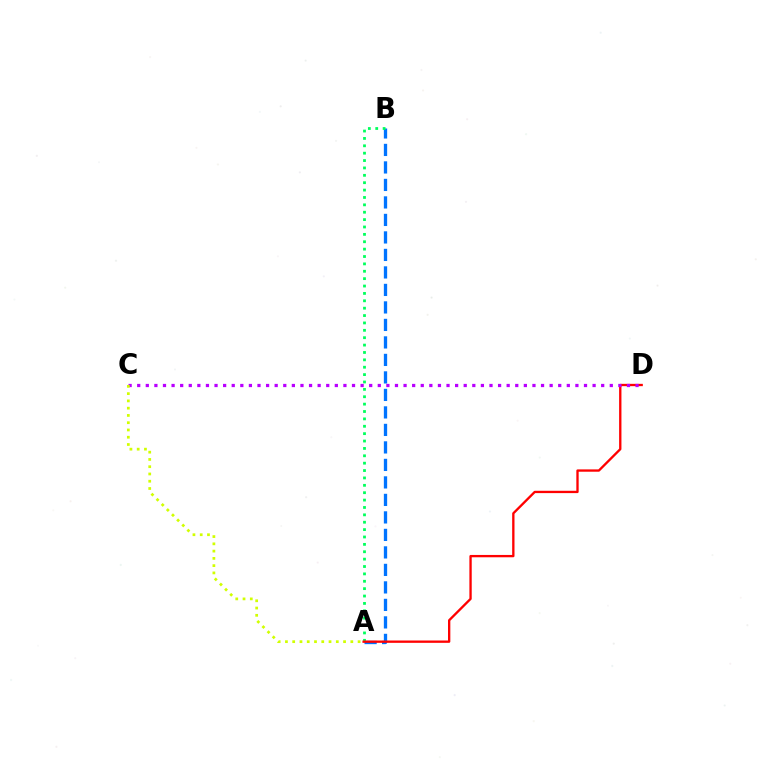{('A', 'B'): [{'color': '#0074ff', 'line_style': 'dashed', 'thickness': 2.38}, {'color': '#00ff5c', 'line_style': 'dotted', 'thickness': 2.01}], ('A', 'D'): [{'color': '#ff0000', 'line_style': 'solid', 'thickness': 1.68}], ('C', 'D'): [{'color': '#b900ff', 'line_style': 'dotted', 'thickness': 2.33}], ('A', 'C'): [{'color': '#d1ff00', 'line_style': 'dotted', 'thickness': 1.97}]}